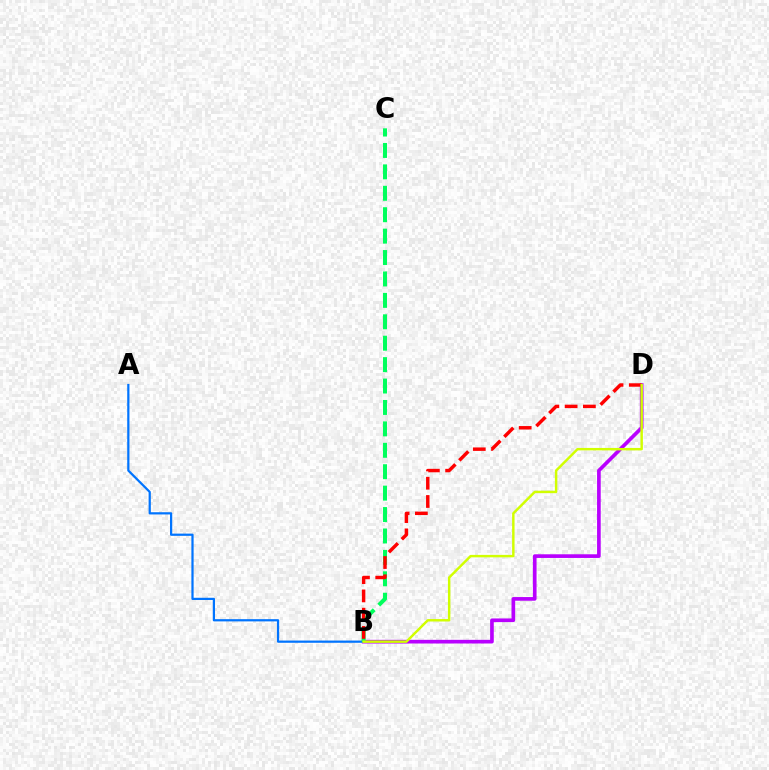{('B', 'D'): [{'color': '#b900ff', 'line_style': 'solid', 'thickness': 2.64}, {'color': '#ff0000', 'line_style': 'dashed', 'thickness': 2.48}, {'color': '#d1ff00', 'line_style': 'solid', 'thickness': 1.76}], ('A', 'B'): [{'color': '#0074ff', 'line_style': 'solid', 'thickness': 1.6}], ('B', 'C'): [{'color': '#00ff5c', 'line_style': 'dashed', 'thickness': 2.91}]}